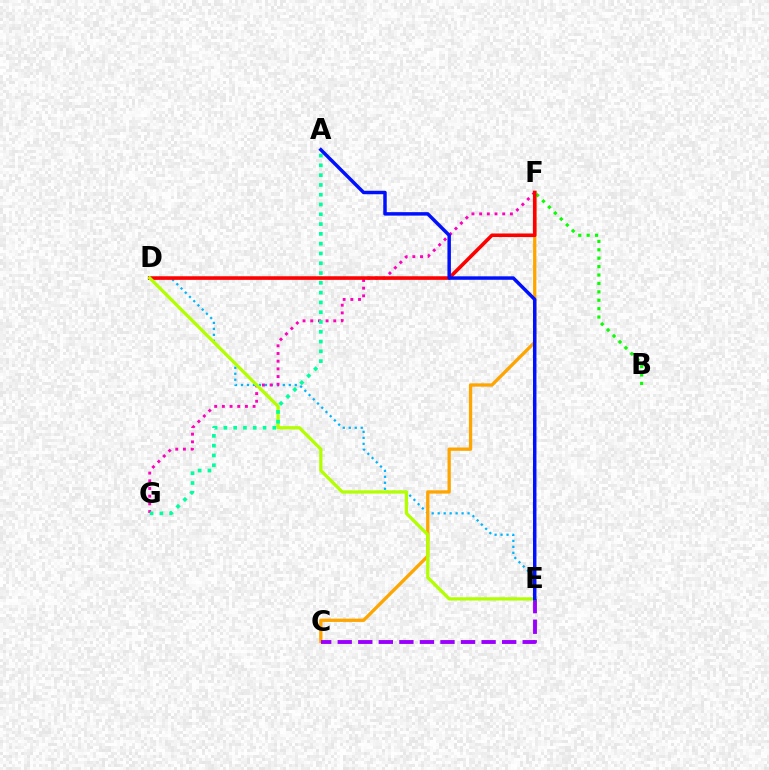{('B', 'F'): [{'color': '#08ff00', 'line_style': 'dotted', 'thickness': 2.28}], ('D', 'E'): [{'color': '#00b5ff', 'line_style': 'dotted', 'thickness': 1.62}, {'color': '#b3ff00', 'line_style': 'solid', 'thickness': 2.35}], ('C', 'F'): [{'color': '#ffa500', 'line_style': 'solid', 'thickness': 2.38}], ('F', 'G'): [{'color': '#ff00bd', 'line_style': 'dotted', 'thickness': 2.09}], ('C', 'E'): [{'color': '#9b00ff', 'line_style': 'dashed', 'thickness': 2.79}], ('D', 'F'): [{'color': '#ff0000', 'line_style': 'solid', 'thickness': 2.59}], ('A', 'G'): [{'color': '#00ff9d', 'line_style': 'dotted', 'thickness': 2.66}], ('A', 'E'): [{'color': '#0010ff', 'line_style': 'solid', 'thickness': 2.5}]}